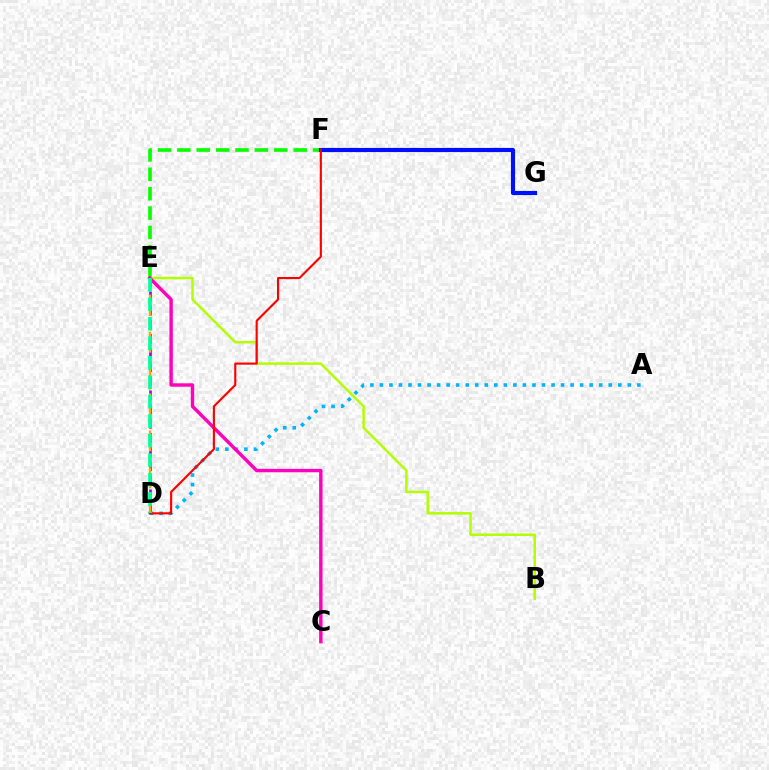{('D', 'E'): [{'color': '#9b00ff', 'line_style': 'dashed', 'thickness': 1.92}, {'color': '#ffa500', 'line_style': 'dashed', 'thickness': 1.68}, {'color': '#00ff9d', 'line_style': 'dashed', 'thickness': 2.65}], ('E', 'F'): [{'color': '#08ff00', 'line_style': 'dashed', 'thickness': 2.63}], ('A', 'D'): [{'color': '#00b5ff', 'line_style': 'dotted', 'thickness': 2.59}], ('B', 'E'): [{'color': '#b3ff00', 'line_style': 'solid', 'thickness': 1.81}], ('F', 'G'): [{'color': '#0010ff', 'line_style': 'solid', 'thickness': 2.99}], ('C', 'E'): [{'color': '#ff00bd', 'line_style': 'solid', 'thickness': 2.45}], ('D', 'F'): [{'color': '#ff0000', 'line_style': 'solid', 'thickness': 1.54}]}